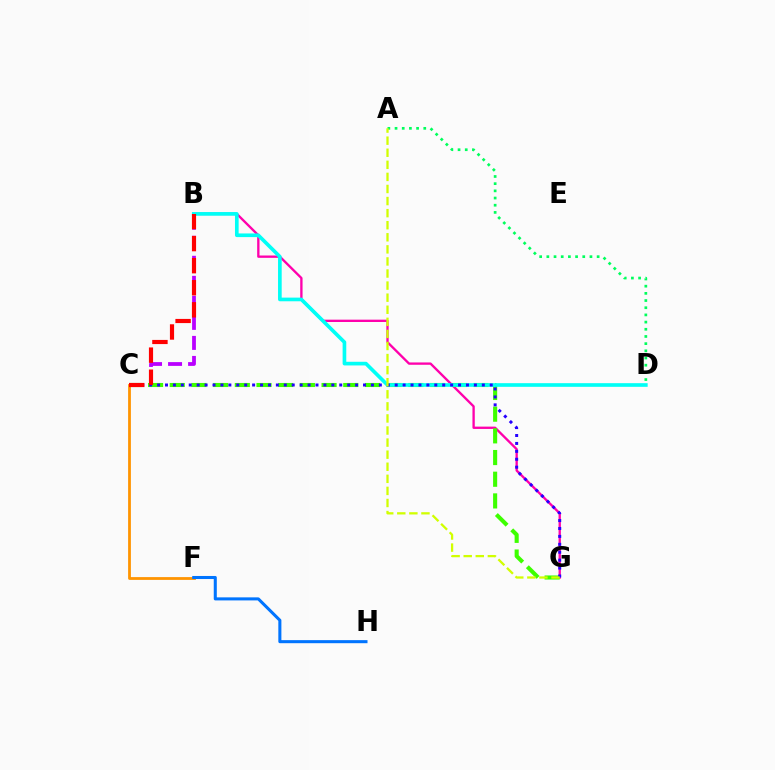{('A', 'D'): [{'color': '#00ff5c', 'line_style': 'dotted', 'thickness': 1.95}], ('B', 'C'): [{'color': '#b900ff', 'line_style': 'dashed', 'thickness': 2.72}, {'color': '#ff0000', 'line_style': 'dashed', 'thickness': 3.0}], ('B', 'G'): [{'color': '#ff00ac', 'line_style': 'solid', 'thickness': 1.68}], ('C', 'G'): [{'color': '#3dff00', 'line_style': 'dashed', 'thickness': 2.95}, {'color': '#2500ff', 'line_style': 'dotted', 'thickness': 2.15}], ('C', 'F'): [{'color': '#ff9400', 'line_style': 'solid', 'thickness': 2.01}], ('B', 'D'): [{'color': '#00fff6', 'line_style': 'solid', 'thickness': 2.63}], ('A', 'G'): [{'color': '#d1ff00', 'line_style': 'dashed', 'thickness': 1.64}], ('F', 'H'): [{'color': '#0074ff', 'line_style': 'solid', 'thickness': 2.2}]}